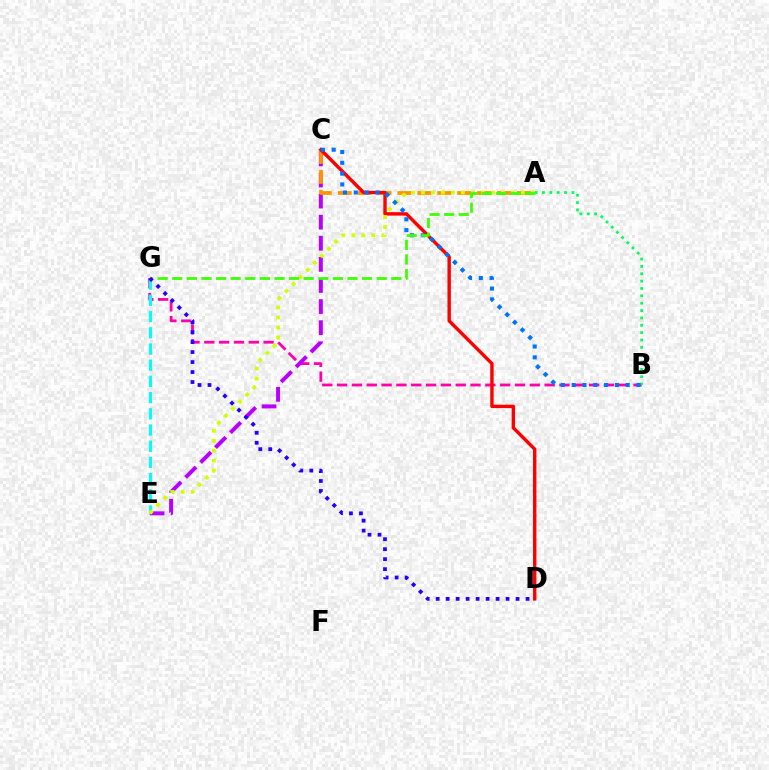{('B', 'G'): [{'color': '#ff00ac', 'line_style': 'dashed', 'thickness': 2.01}], ('A', 'B'): [{'color': '#00ff5c', 'line_style': 'dotted', 'thickness': 2.0}], ('C', 'E'): [{'color': '#b900ff', 'line_style': 'dashed', 'thickness': 2.87}], ('A', 'C'): [{'color': '#ff9400', 'line_style': 'dashed', 'thickness': 2.71}], ('C', 'D'): [{'color': '#ff0000', 'line_style': 'solid', 'thickness': 2.45}], ('E', 'G'): [{'color': '#00fff6', 'line_style': 'dashed', 'thickness': 2.2}], ('A', 'E'): [{'color': '#d1ff00', 'line_style': 'dotted', 'thickness': 2.71}], ('B', 'C'): [{'color': '#0074ff', 'line_style': 'dotted', 'thickness': 2.94}], ('A', 'G'): [{'color': '#3dff00', 'line_style': 'dashed', 'thickness': 1.98}], ('D', 'G'): [{'color': '#2500ff', 'line_style': 'dotted', 'thickness': 2.71}]}